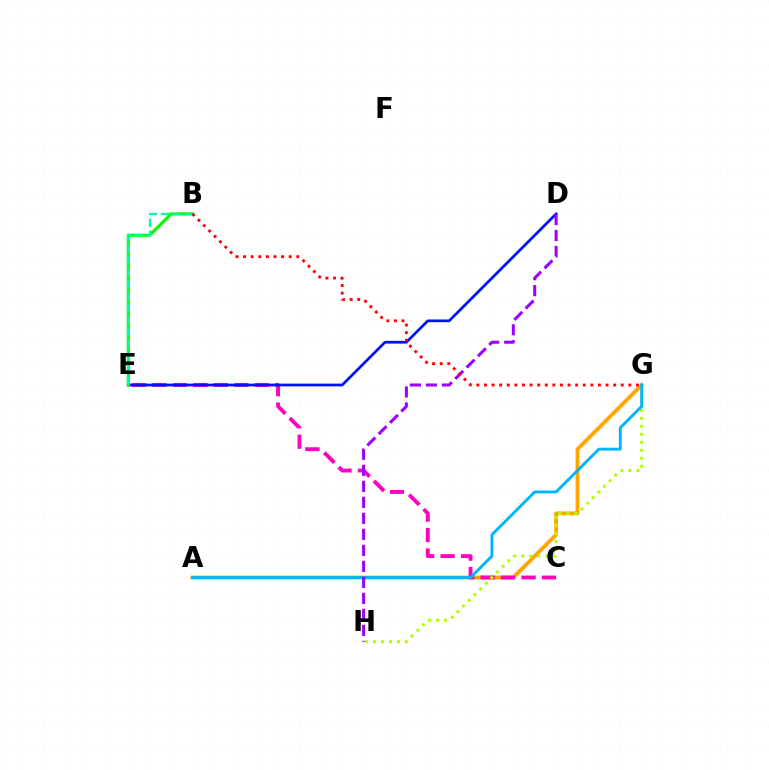{('A', 'G'): [{'color': '#ffa500', 'line_style': 'solid', 'thickness': 2.76}, {'color': '#00b5ff', 'line_style': 'solid', 'thickness': 2.08}], ('C', 'E'): [{'color': '#ff00bd', 'line_style': 'dashed', 'thickness': 2.78}], ('G', 'H'): [{'color': '#b3ff00', 'line_style': 'dotted', 'thickness': 2.17}], ('D', 'E'): [{'color': '#0010ff', 'line_style': 'solid', 'thickness': 1.97}], ('B', 'E'): [{'color': '#08ff00', 'line_style': 'solid', 'thickness': 2.27}, {'color': '#00ff9d', 'line_style': 'dashed', 'thickness': 1.62}], ('D', 'H'): [{'color': '#9b00ff', 'line_style': 'dashed', 'thickness': 2.17}], ('B', 'G'): [{'color': '#ff0000', 'line_style': 'dotted', 'thickness': 2.06}]}